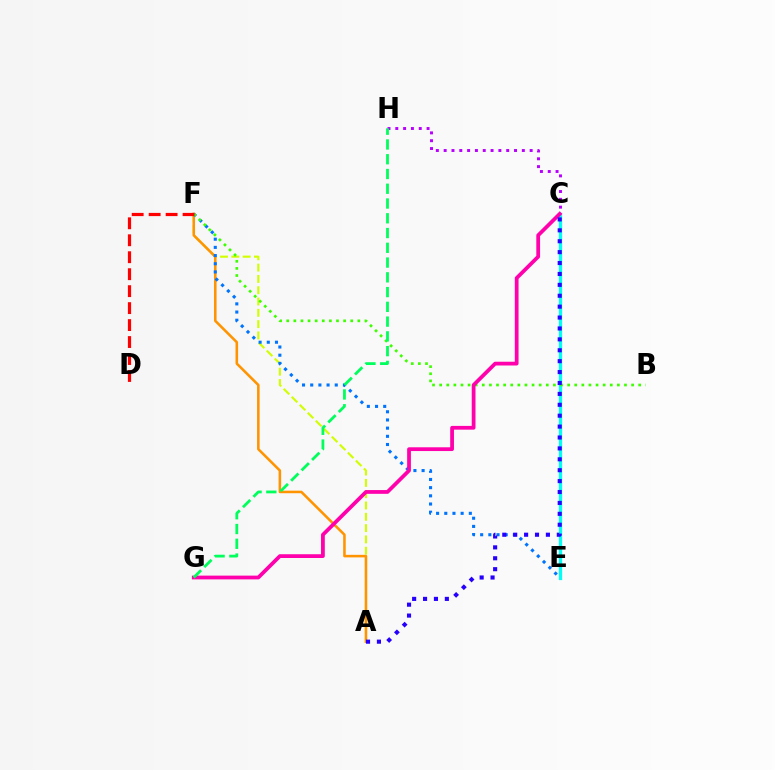{('A', 'F'): [{'color': '#d1ff00', 'line_style': 'dashed', 'thickness': 1.54}, {'color': '#ff9400', 'line_style': 'solid', 'thickness': 1.84}], ('C', 'H'): [{'color': '#b900ff', 'line_style': 'dotted', 'thickness': 2.12}], ('E', 'F'): [{'color': '#0074ff', 'line_style': 'dotted', 'thickness': 2.22}], ('C', 'E'): [{'color': '#00fff6', 'line_style': 'solid', 'thickness': 2.33}], ('B', 'F'): [{'color': '#3dff00', 'line_style': 'dotted', 'thickness': 1.93}], ('D', 'F'): [{'color': '#ff0000', 'line_style': 'dashed', 'thickness': 2.3}], ('C', 'G'): [{'color': '#ff00ac', 'line_style': 'solid', 'thickness': 2.71}], ('A', 'C'): [{'color': '#2500ff', 'line_style': 'dotted', 'thickness': 2.96}], ('G', 'H'): [{'color': '#00ff5c', 'line_style': 'dashed', 'thickness': 2.01}]}